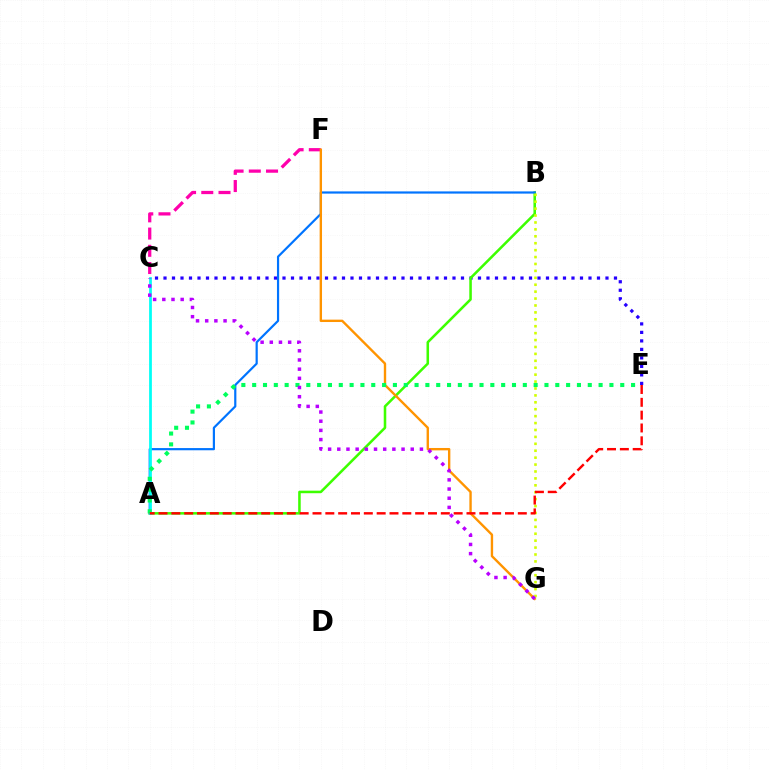{('C', 'E'): [{'color': '#2500ff', 'line_style': 'dotted', 'thickness': 2.31}], ('A', 'B'): [{'color': '#3dff00', 'line_style': 'solid', 'thickness': 1.83}, {'color': '#0074ff', 'line_style': 'solid', 'thickness': 1.58}], ('A', 'C'): [{'color': '#00fff6', 'line_style': 'solid', 'thickness': 1.99}], ('C', 'F'): [{'color': '#ff00ac', 'line_style': 'dashed', 'thickness': 2.34}], ('F', 'G'): [{'color': '#ff9400', 'line_style': 'solid', 'thickness': 1.71}], ('B', 'G'): [{'color': '#d1ff00', 'line_style': 'dotted', 'thickness': 1.88}], ('A', 'E'): [{'color': '#00ff5c', 'line_style': 'dotted', 'thickness': 2.94}, {'color': '#ff0000', 'line_style': 'dashed', 'thickness': 1.74}], ('C', 'G'): [{'color': '#b900ff', 'line_style': 'dotted', 'thickness': 2.49}]}